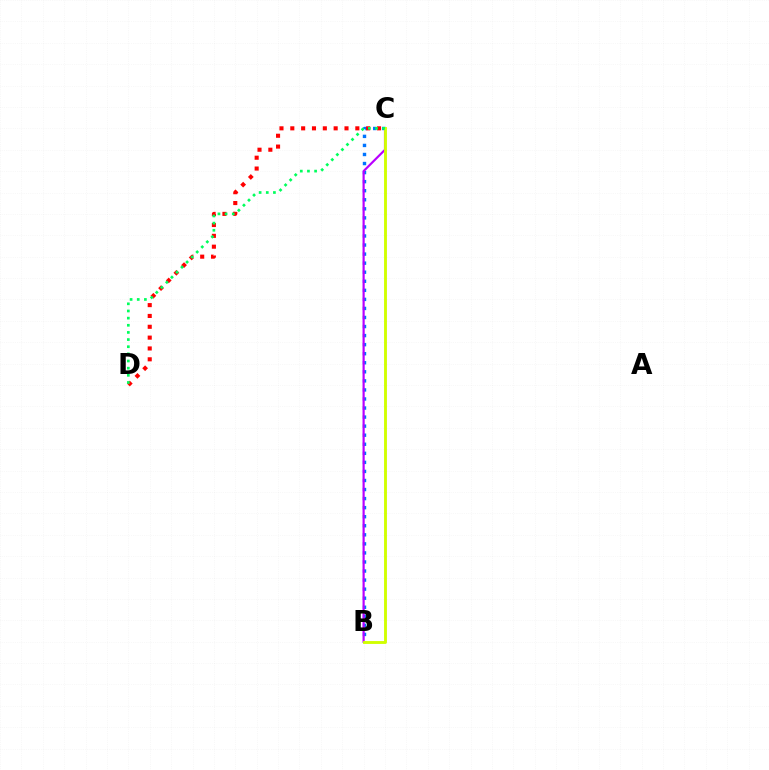{('B', 'C'): [{'color': '#0074ff', 'line_style': 'dotted', 'thickness': 2.46}, {'color': '#b900ff', 'line_style': 'solid', 'thickness': 1.57}, {'color': '#d1ff00', 'line_style': 'solid', 'thickness': 2.07}], ('C', 'D'): [{'color': '#ff0000', 'line_style': 'dotted', 'thickness': 2.94}, {'color': '#00ff5c', 'line_style': 'dotted', 'thickness': 1.94}]}